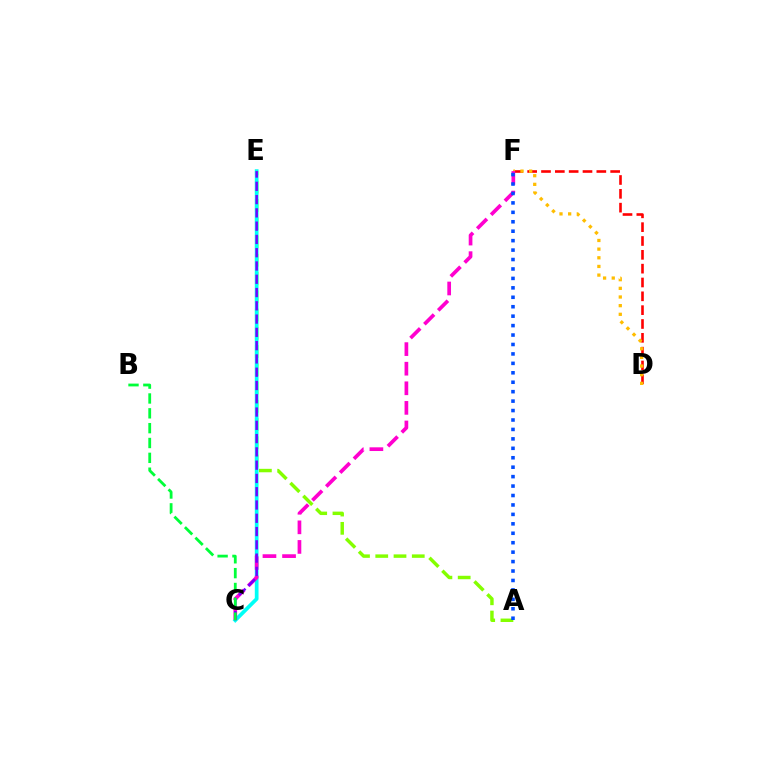{('D', 'F'): [{'color': '#ff0000', 'line_style': 'dashed', 'thickness': 1.88}, {'color': '#ffbd00', 'line_style': 'dotted', 'thickness': 2.35}], ('A', 'E'): [{'color': '#84ff00', 'line_style': 'dashed', 'thickness': 2.48}], ('C', 'E'): [{'color': '#00fff6', 'line_style': 'solid', 'thickness': 2.69}, {'color': '#7200ff', 'line_style': 'dashed', 'thickness': 1.8}], ('C', 'F'): [{'color': '#ff00cf', 'line_style': 'dashed', 'thickness': 2.66}], ('A', 'F'): [{'color': '#004bff', 'line_style': 'dotted', 'thickness': 2.56}], ('B', 'C'): [{'color': '#00ff39', 'line_style': 'dashed', 'thickness': 2.02}]}